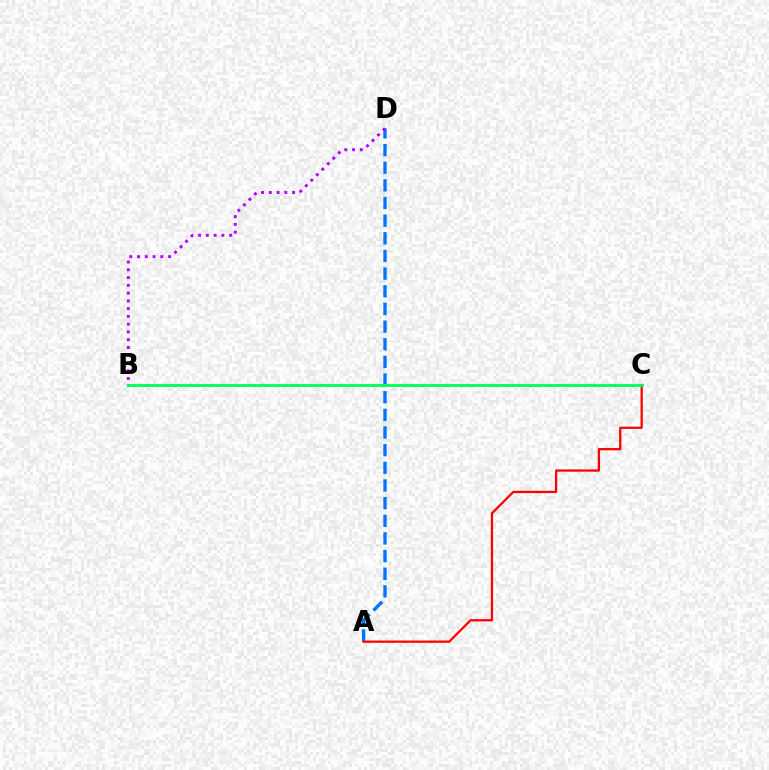{('A', 'D'): [{'color': '#0074ff', 'line_style': 'dashed', 'thickness': 2.4}], ('A', 'C'): [{'color': '#ff0000', 'line_style': 'solid', 'thickness': 1.64}], ('B', 'C'): [{'color': '#d1ff00', 'line_style': 'dotted', 'thickness': 1.71}, {'color': '#00ff5c', 'line_style': 'solid', 'thickness': 2.04}], ('B', 'D'): [{'color': '#b900ff', 'line_style': 'dotted', 'thickness': 2.11}]}